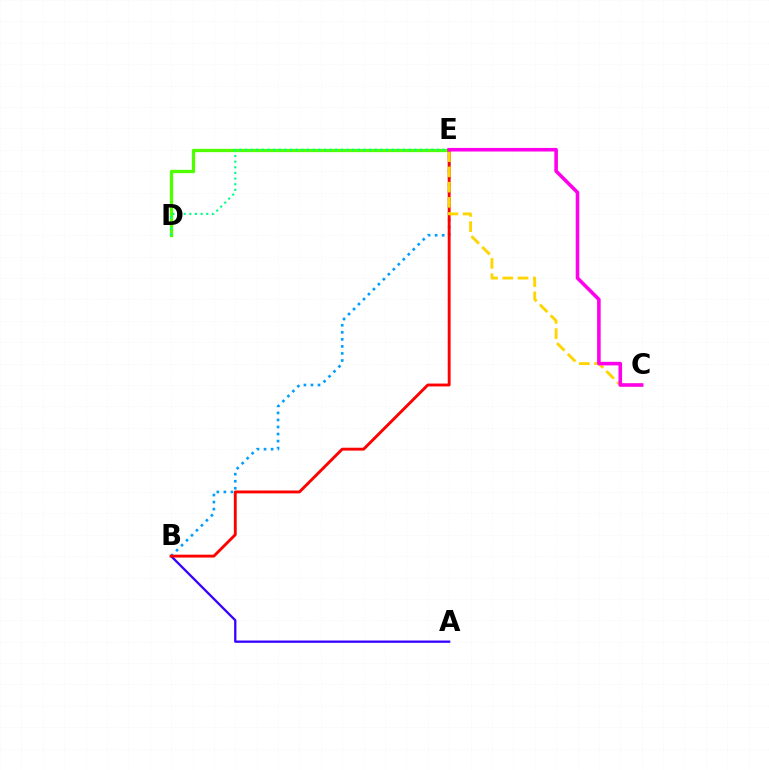{('D', 'E'): [{'color': '#4fff00', 'line_style': 'solid', 'thickness': 2.38}, {'color': '#00ff86', 'line_style': 'dotted', 'thickness': 1.53}], ('A', 'B'): [{'color': '#3700ff', 'line_style': 'solid', 'thickness': 1.65}], ('B', 'E'): [{'color': '#009eff', 'line_style': 'dotted', 'thickness': 1.91}, {'color': '#ff0000', 'line_style': 'solid', 'thickness': 2.07}], ('C', 'E'): [{'color': '#ffd500', 'line_style': 'dashed', 'thickness': 2.07}, {'color': '#ff00ed', 'line_style': 'solid', 'thickness': 2.58}]}